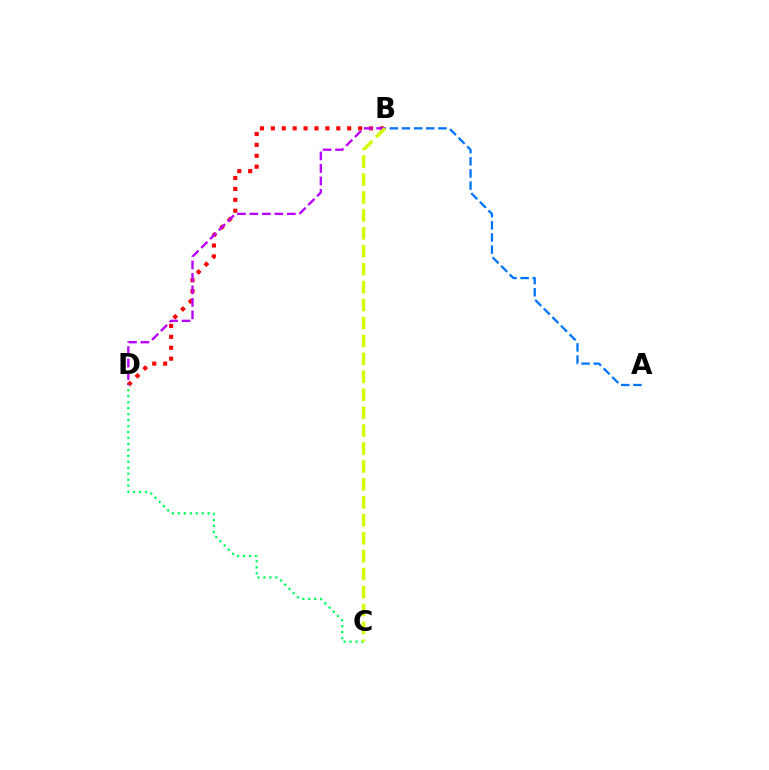{('B', 'D'): [{'color': '#ff0000', 'line_style': 'dotted', 'thickness': 2.96}, {'color': '#b900ff', 'line_style': 'dashed', 'thickness': 1.7}], ('C', 'D'): [{'color': '#00ff5c', 'line_style': 'dotted', 'thickness': 1.62}], ('A', 'B'): [{'color': '#0074ff', 'line_style': 'dashed', 'thickness': 1.65}], ('B', 'C'): [{'color': '#d1ff00', 'line_style': 'dashed', 'thickness': 2.44}]}